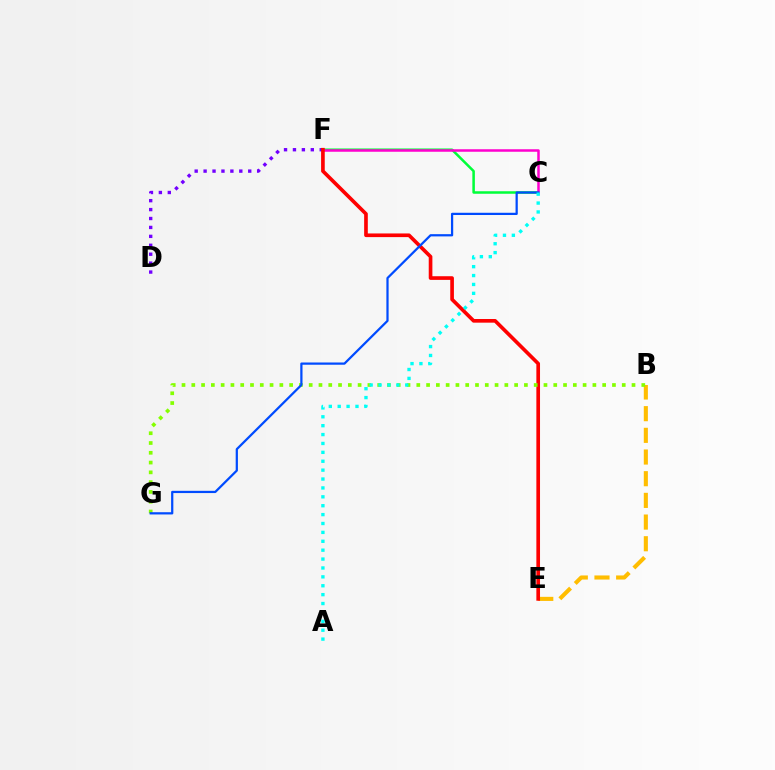{('D', 'F'): [{'color': '#7200ff', 'line_style': 'dotted', 'thickness': 2.42}], ('C', 'F'): [{'color': '#00ff39', 'line_style': 'solid', 'thickness': 1.81}, {'color': '#ff00cf', 'line_style': 'solid', 'thickness': 1.81}], ('B', 'E'): [{'color': '#ffbd00', 'line_style': 'dashed', 'thickness': 2.95}], ('E', 'F'): [{'color': '#ff0000', 'line_style': 'solid', 'thickness': 2.63}], ('B', 'G'): [{'color': '#84ff00', 'line_style': 'dotted', 'thickness': 2.66}], ('C', 'G'): [{'color': '#004bff', 'line_style': 'solid', 'thickness': 1.61}], ('A', 'C'): [{'color': '#00fff6', 'line_style': 'dotted', 'thickness': 2.42}]}